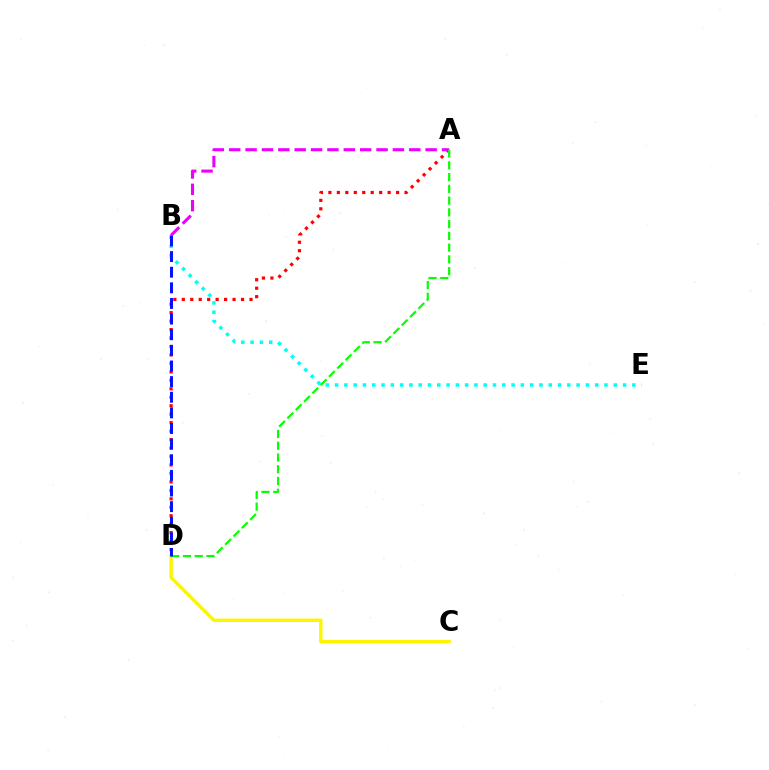{('A', 'D'): [{'color': '#ff0000', 'line_style': 'dotted', 'thickness': 2.3}, {'color': '#08ff00', 'line_style': 'dashed', 'thickness': 1.6}], ('A', 'B'): [{'color': '#ee00ff', 'line_style': 'dashed', 'thickness': 2.22}], ('C', 'D'): [{'color': '#fcf500', 'line_style': 'solid', 'thickness': 2.42}], ('B', 'E'): [{'color': '#00fff6', 'line_style': 'dotted', 'thickness': 2.52}], ('B', 'D'): [{'color': '#0010ff', 'line_style': 'dashed', 'thickness': 2.12}]}